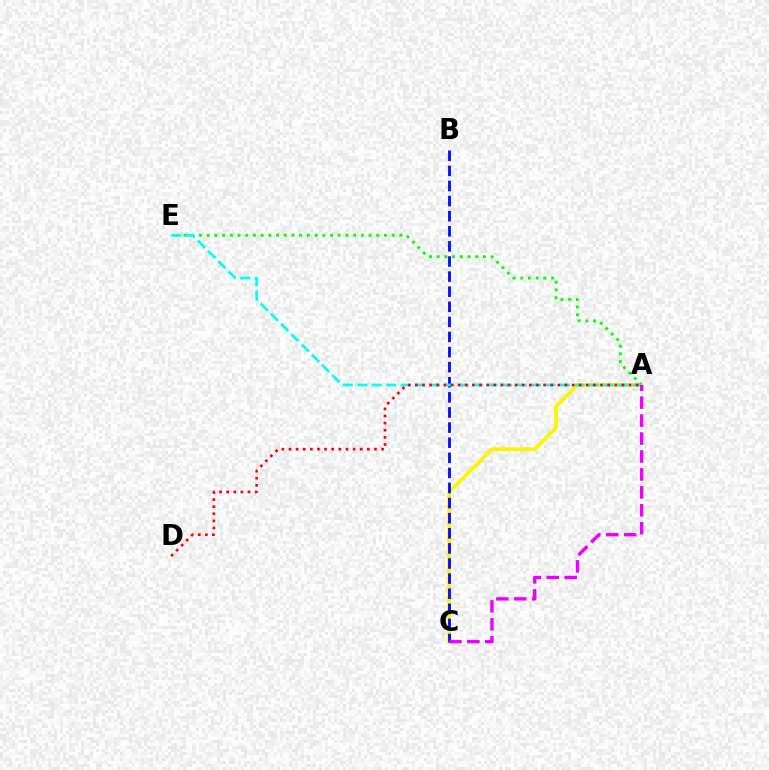{('A', 'C'): [{'color': '#fcf500', 'line_style': 'solid', 'thickness': 2.69}, {'color': '#ee00ff', 'line_style': 'dashed', 'thickness': 2.44}], ('B', 'C'): [{'color': '#0010ff', 'line_style': 'dashed', 'thickness': 2.05}], ('A', 'E'): [{'color': '#08ff00', 'line_style': 'dotted', 'thickness': 2.09}, {'color': '#00fff6', 'line_style': 'dashed', 'thickness': 1.97}], ('A', 'D'): [{'color': '#ff0000', 'line_style': 'dotted', 'thickness': 1.93}]}